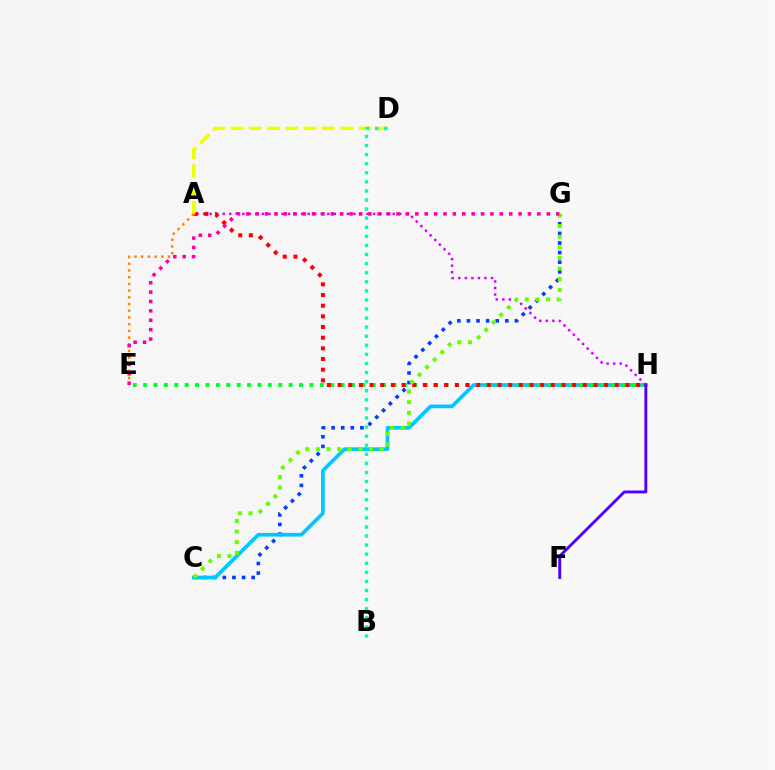{('C', 'G'): [{'color': '#003fff', 'line_style': 'dotted', 'thickness': 2.61}, {'color': '#66ff00', 'line_style': 'dotted', 'thickness': 2.89}], ('C', 'H'): [{'color': '#00c7ff', 'line_style': 'solid', 'thickness': 2.66}], ('E', 'H'): [{'color': '#00ff27', 'line_style': 'dotted', 'thickness': 2.82}], ('A', 'H'): [{'color': '#d600ff', 'line_style': 'dotted', 'thickness': 1.78}, {'color': '#ff0000', 'line_style': 'dotted', 'thickness': 2.9}], ('A', 'D'): [{'color': '#eeff00', 'line_style': 'dashed', 'thickness': 2.49}], ('A', 'E'): [{'color': '#ff8800', 'line_style': 'dotted', 'thickness': 1.82}], ('B', 'D'): [{'color': '#00ffaf', 'line_style': 'dotted', 'thickness': 2.47}], ('E', 'G'): [{'color': '#ff00a0', 'line_style': 'dotted', 'thickness': 2.55}], ('F', 'H'): [{'color': '#4f00ff', 'line_style': 'solid', 'thickness': 2.08}]}